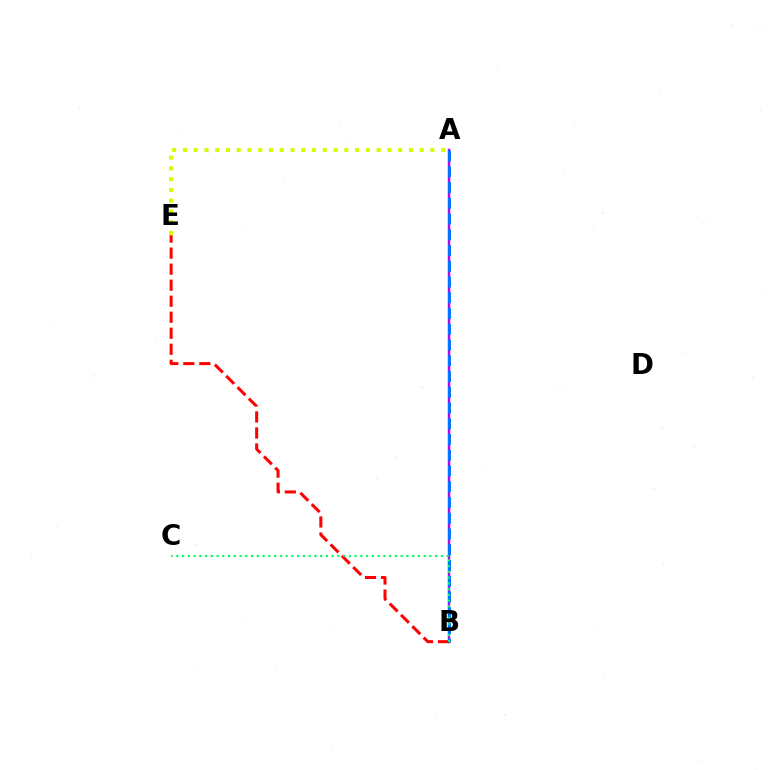{('A', 'B'): [{'color': '#b900ff', 'line_style': 'solid', 'thickness': 1.76}, {'color': '#0074ff', 'line_style': 'dashed', 'thickness': 2.14}], ('A', 'E'): [{'color': '#d1ff00', 'line_style': 'dotted', 'thickness': 2.92}], ('B', 'E'): [{'color': '#ff0000', 'line_style': 'dashed', 'thickness': 2.18}], ('B', 'C'): [{'color': '#00ff5c', 'line_style': 'dotted', 'thickness': 1.56}]}